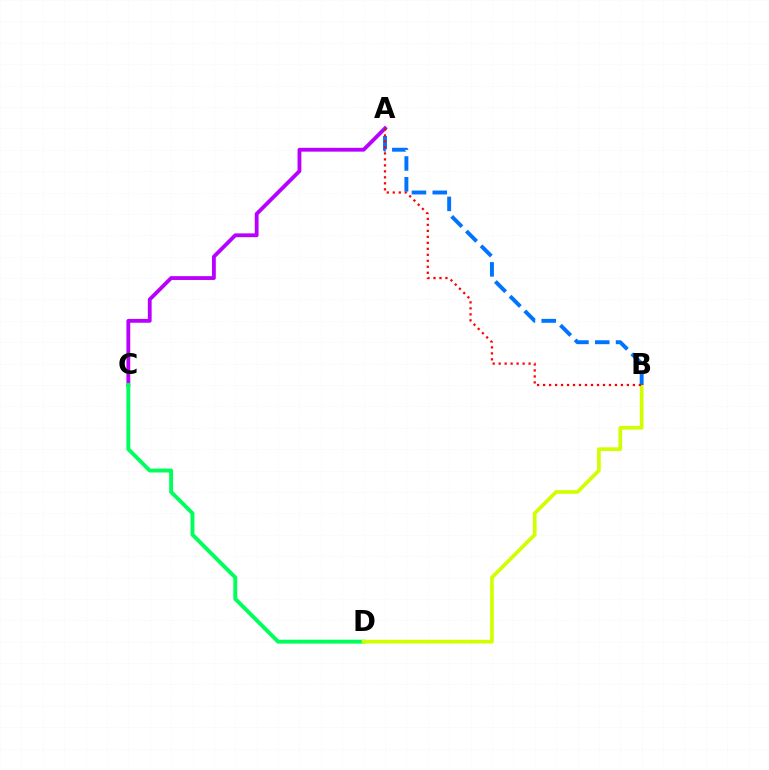{('A', 'C'): [{'color': '#b900ff', 'line_style': 'solid', 'thickness': 2.75}], ('C', 'D'): [{'color': '#00ff5c', 'line_style': 'solid', 'thickness': 2.81}], ('B', 'D'): [{'color': '#d1ff00', 'line_style': 'solid', 'thickness': 2.67}], ('A', 'B'): [{'color': '#0074ff', 'line_style': 'dashed', 'thickness': 2.83}, {'color': '#ff0000', 'line_style': 'dotted', 'thickness': 1.63}]}